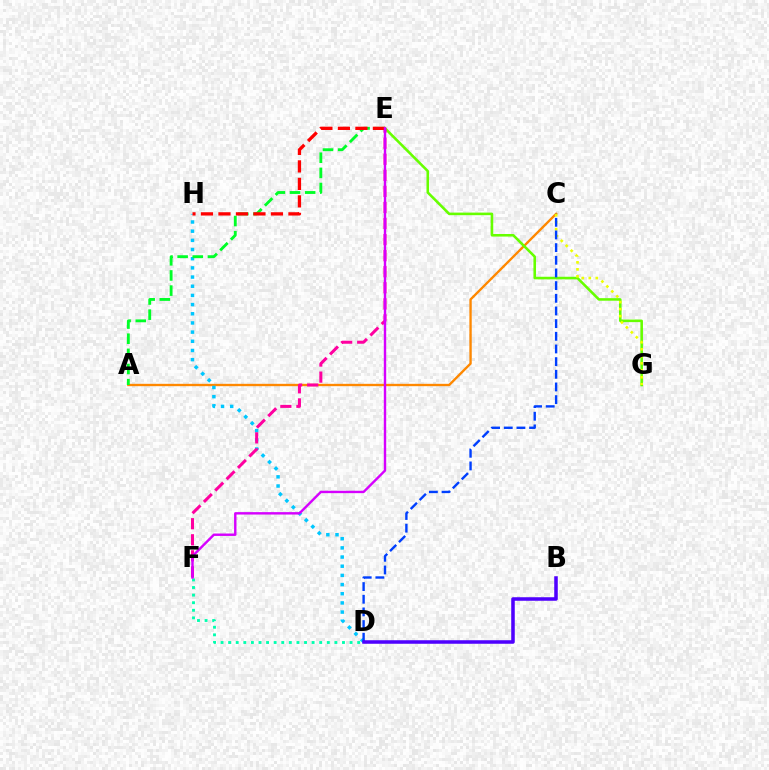{('A', 'C'): [{'color': '#ff8800', 'line_style': 'solid', 'thickness': 1.69}], ('D', 'H'): [{'color': '#00c7ff', 'line_style': 'dotted', 'thickness': 2.49}], ('E', 'G'): [{'color': '#66ff00', 'line_style': 'solid', 'thickness': 1.86}], ('D', 'F'): [{'color': '#00ffaf', 'line_style': 'dotted', 'thickness': 2.06}], ('C', 'G'): [{'color': '#eeff00', 'line_style': 'dotted', 'thickness': 1.9}], ('A', 'E'): [{'color': '#00ff27', 'line_style': 'dashed', 'thickness': 2.06}], ('E', 'F'): [{'color': '#ff00a0', 'line_style': 'dashed', 'thickness': 2.18}, {'color': '#d600ff', 'line_style': 'solid', 'thickness': 1.73}], ('C', 'D'): [{'color': '#003fff', 'line_style': 'dashed', 'thickness': 1.72}], ('B', 'D'): [{'color': '#4f00ff', 'line_style': 'solid', 'thickness': 2.54}], ('E', 'H'): [{'color': '#ff0000', 'line_style': 'dashed', 'thickness': 2.38}]}